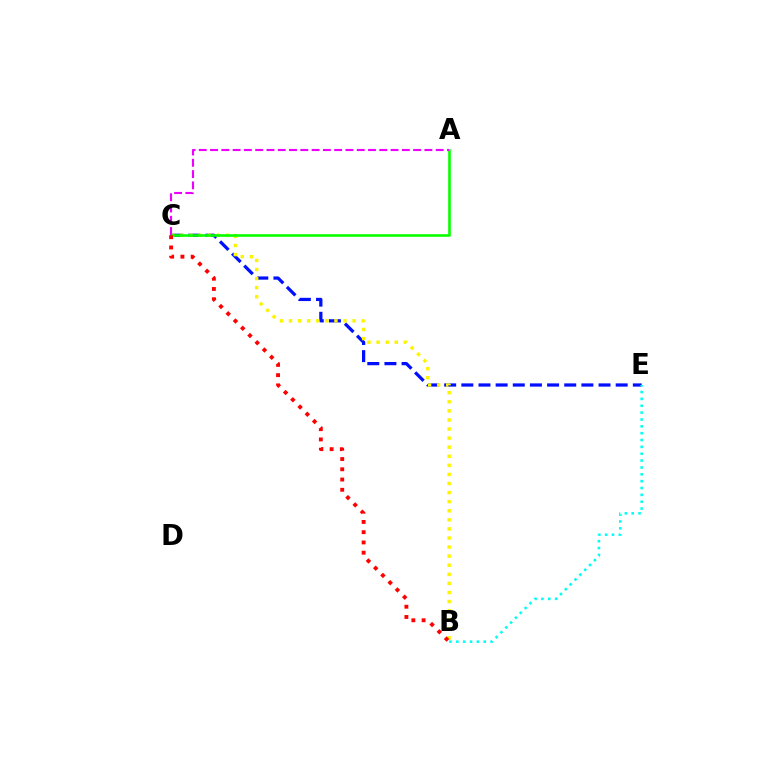{('C', 'E'): [{'color': '#0010ff', 'line_style': 'dashed', 'thickness': 2.33}], ('B', 'C'): [{'color': '#fcf500', 'line_style': 'dotted', 'thickness': 2.47}, {'color': '#ff0000', 'line_style': 'dotted', 'thickness': 2.79}], ('A', 'C'): [{'color': '#08ff00', 'line_style': 'solid', 'thickness': 1.89}, {'color': '#ee00ff', 'line_style': 'dashed', 'thickness': 1.53}], ('B', 'E'): [{'color': '#00fff6', 'line_style': 'dotted', 'thickness': 1.86}]}